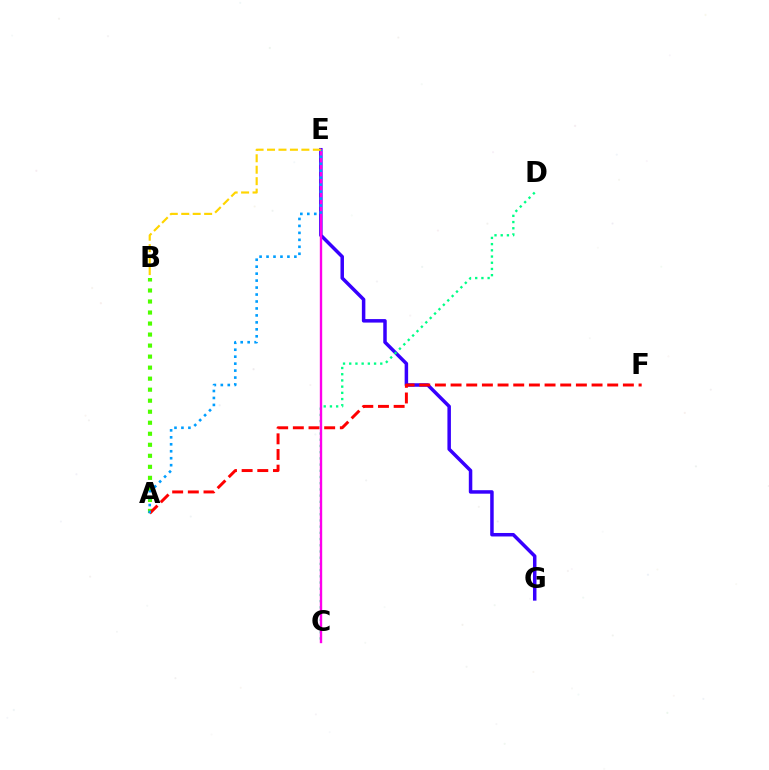{('E', 'G'): [{'color': '#3700ff', 'line_style': 'solid', 'thickness': 2.52}], ('A', 'B'): [{'color': '#4fff00', 'line_style': 'dotted', 'thickness': 2.99}], ('A', 'F'): [{'color': '#ff0000', 'line_style': 'dashed', 'thickness': 2.13}], ('C', 'D'): [{'color': '#00ff86', 'line_style': 'dotted', 'thickness': 1.69}], ('C', 'E'): [{'color': '#ff00ed', 'line_style': 'solid', 'thickness': 1.71}], ('A', 'E'): [{'color': '#009eff', 'line_style': 'dotted', 'thickness': 1.89}], ('B', 'E'): [{'color': '#ffd500', 'line_style': 'dashed', 'thickness': 1.56}]}